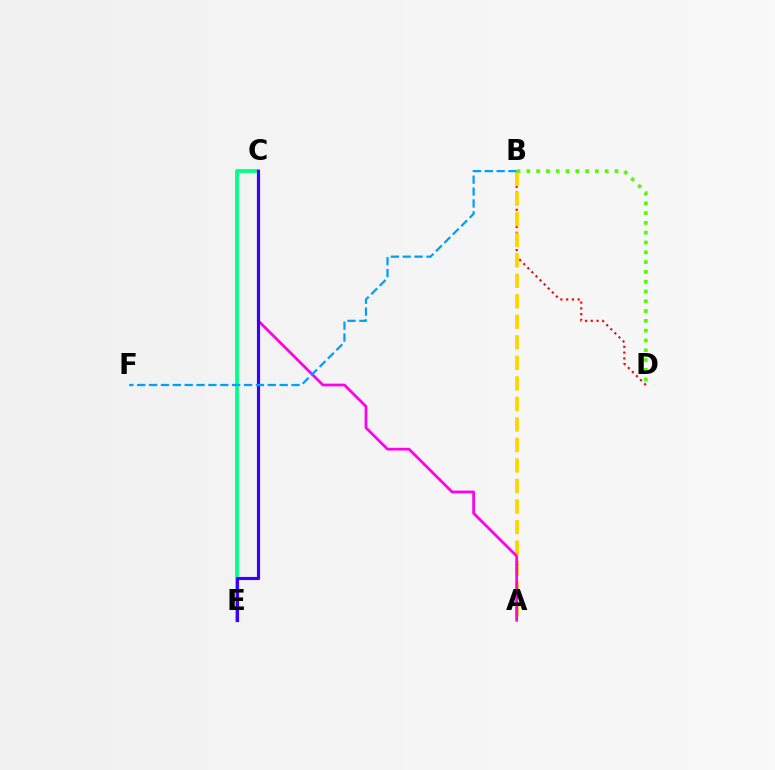{('B', 'D'): [{'color': '#ff0000', 'line_style': 'dotted', 'thickness': 1.56}, {'color': '#4fff00', 'line_style': 'dotted', 'thickness': 2.66}], ('C', 'E'): [{'color': '#00ff86', 'line_style': 'solid', 'thickness': 2.71}, {'color': '#3700ff', 'line_style': 'solid', 'thickness': 2.26}], ('A', 'B'): [{'color': '#ffd500', 'line_style': 'dashed', 'thickness': 2.79}], ('A', 'C'): [{'color': '#ff00ed', 'line_style': 'solid', 'thickness': 1.98}], ('B', 'F'): [{'color': '#009eff', 'line_style': 'dashed', 'thickness': 1.61}]}